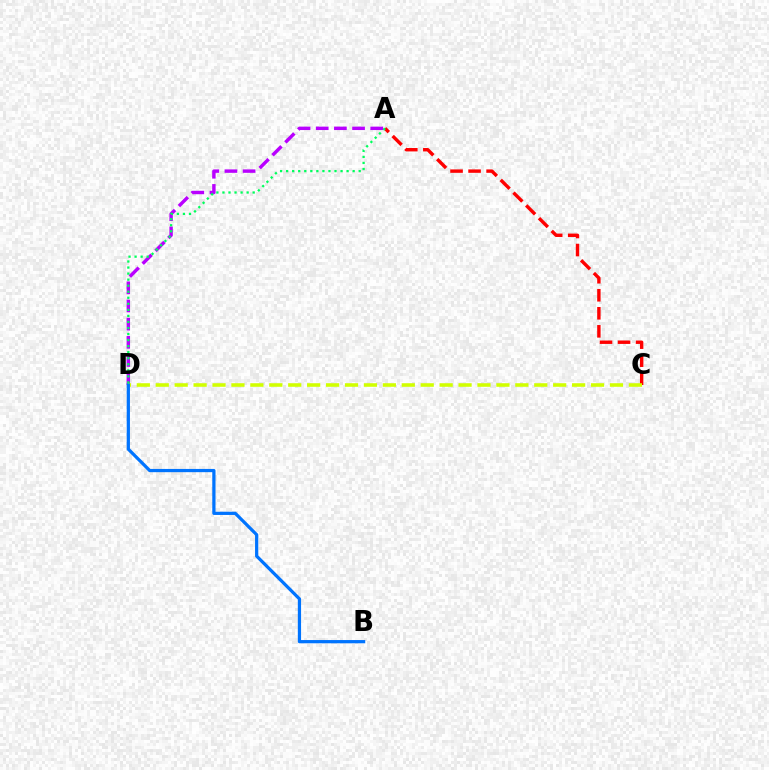{('A', 'D'): [{'color': '#b900ff', 'line_style': 'dashed', 'thickness': 2.47}, {'color': '#00ff5c', 'line_style': 'dotted', 'thickness': 1.64}], ('A', 'C'): [{'color': '#ff0000', 'line_style': 'dashed', 'thickness': 2.45}], ('C', 'D'): [{'color': '#d1ff00', 'line_style': 'dashed', 'thickness': 2.57}], ('B', 'D'): [{'color': '#0074ff', 'line_style': 'solid', 'thickness': 2.33}]}